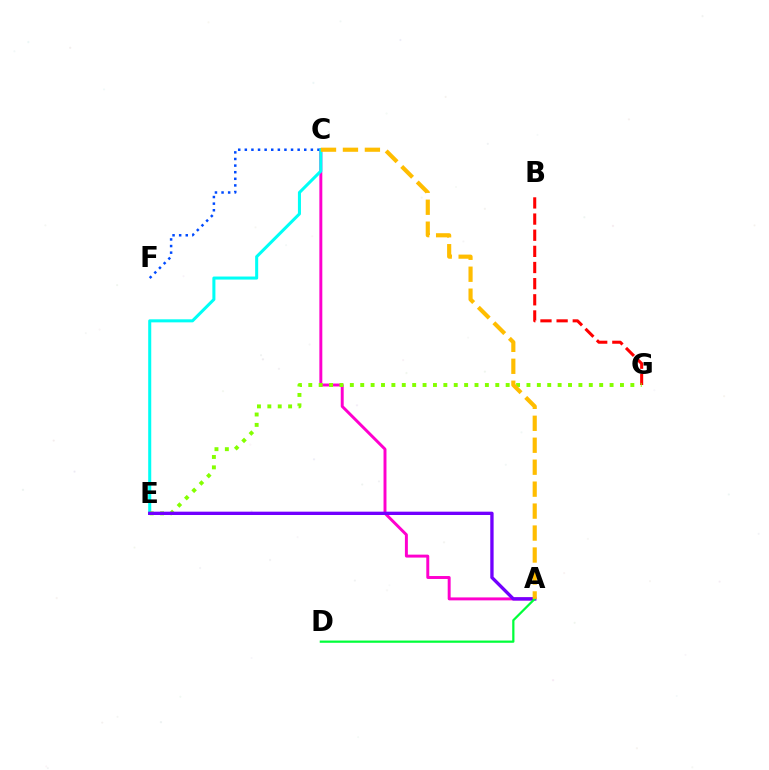{('A', 'C'): [{'color': '#ff00cf', 'line_style': 'solid', 'thickness': 2.12}, {'color': '#ffbd00', 'line_style': 'dashed', 'thickness': 2.98}], ('B', 'G'): [{'color': '#ff0000', 'line_style': 'dashed', 'thickness': 2.19}], ('C', 'F'): [{'color': '#004bff', 'line_style': 'dotted', 'thickness': 1.79}], ('C', 'E'): [{'color': '#00fff6', 'line_style': 'solid', 'thickness': 2.19}], ('E', 'G'): [{'color': '#84ff00', 'line_style': 'dotted', 'thickness': 2.82}], ('A', 'E'): [{'color': '#7200ff', 'line_style': 'solid', 'thickness': 2.4}], ('A', 'D'): [{'color': '#00ff39', 'line_style': 'solid', 'thickness': 1.61}]}